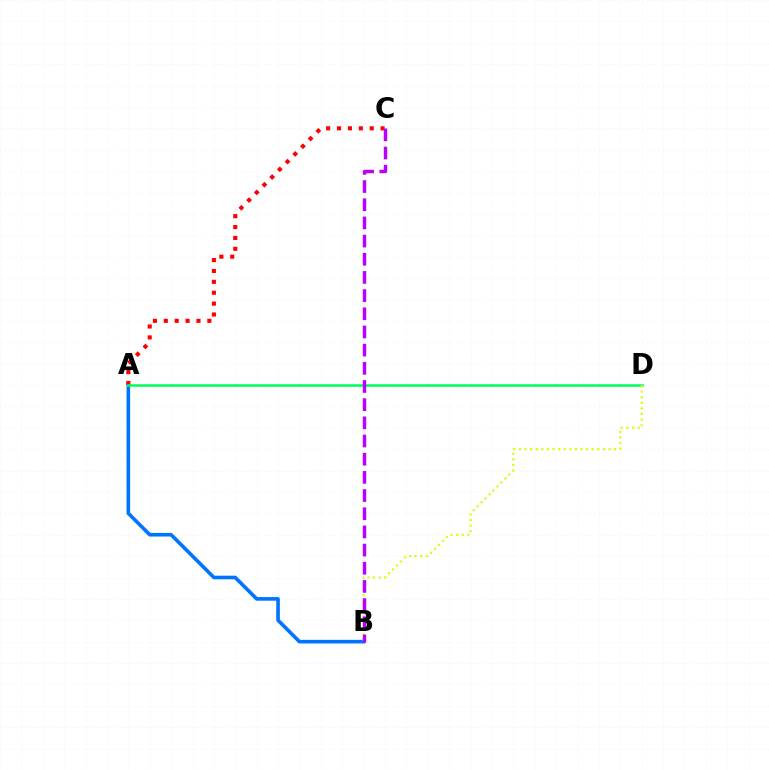{('A', 'B'): [{'color': '#0074ff', 'line_style': 'solid', 'thickness': 2.6}], ('A', 'C'): [{'color': '#ff0000', 'line_style': 'dotted', 'thickness': 2.96}], ('A', 'D'): [{'color': '#00ff5c', 'line_style': 'solid', 'thickness': 1.83}], ('B', 'D'): [{'color': '#d1ff00', 'line_style': 'dotted', 'thickness': 1.52}], ('B', 'C'): [{'color': '#b900ff', 'line_style': 'dashed', 'thickness': 2.47}]}